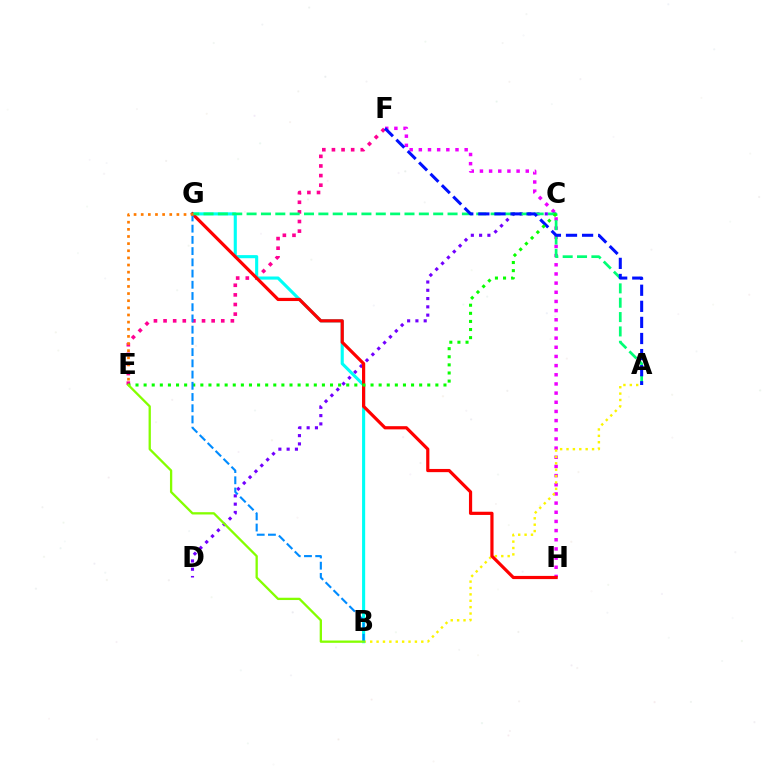{('E', 'F'): [{'color': '#ff0094', 'line_style': 'dotted', 'thickness': 2.61}], ('F', 'H'): [{'color': '#ee00ff', 'line_style': 'dotted', 'thickness': 2.49}], ('A', 'B'): [{'color': '#fcf500', 'line_style': 'dotted', 'thickness': 1.74}], ('B', 'G'): [{'color': '#00fff6', 'line_style': 'solid', 'thickness': 2.24}, {'color': '#008cff', 'line_style': 'dashed', 'thickness': 1.52}], ('C', 'D'): [{'color': '#7200ff', 'line_style': 'dotted', 'thickness': 2.25}], ('G', 'H'): [{'color': '#ff0000', 'line_style': 'solid', 'thickness': 2.3}], ('A', 'G'): [{'color': '#00ff74', 'line_style': 'dashed', 'thickness': 1.95}], ('A', 'F'): [{'color': '#0010ff', 'line_style': 'dashed', 'thickness': 2.19}], ('C', 'E'): [{'color': '#08ff00', 'line_style': 'dotted', 'thickness': 2.2}], ('E', 'G'): [{'color': '#ff7c00', 'line_style': 'dotted', 'thickness': 1.94}], ('B', 'E'): [{'color': '#84ff00', 'line_style': 'solid', 'thickness': 1.66}]}